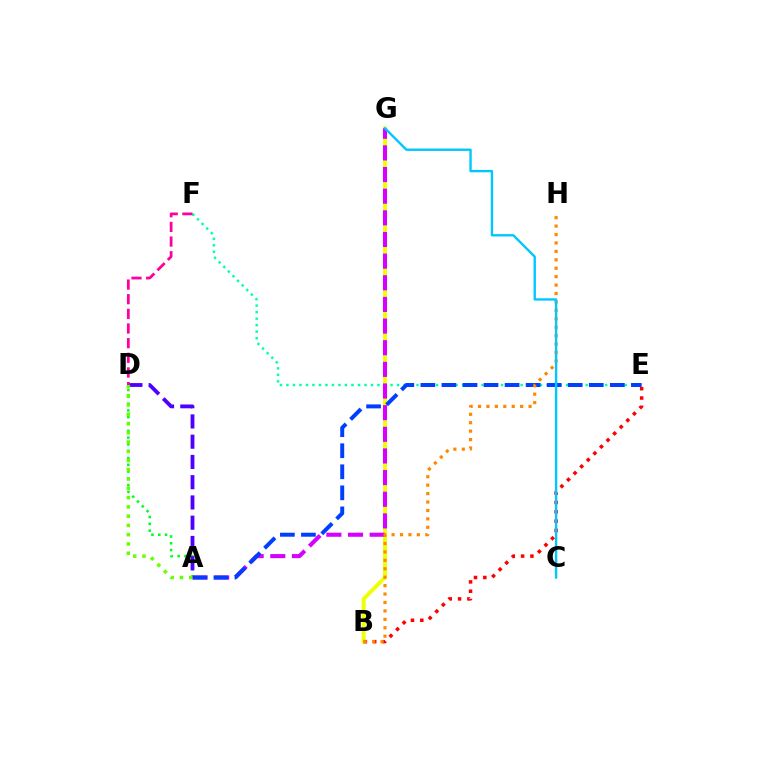{('B', 'G'): [{'color': '#eeff00', 'line_style': 'solid', 'thickness': 2.81}], ('E', 'F'): [{'color': '#00ffaf', 'line_style': 'dotted', 'thickness': 1.77}], ('A', 'G'): [{'color': '#d600ff', 'line_style': 'dashed', 'thickness': 2.94}], ('B', 'E'): [{'color': '#ff0000', 'line_style': 'dotted', 'thickness': 2.53}], ('A', 'D'): [{'color': '#00ff27', 'line_style': 'dotted', 'thickness': 1.85}, {'color': '#4f00ff', 'line_style': 'dashed', 'thickness': 2.75}, {'color': '#66ff00', 'line_style': 'dotted', 'thickness': 2.52}], ('A', 'E'): [{'color': '#003fff', 'line_style': 'dashed', 'thickness': 2.86}], ('D', 'F'): [{'color': '#ff00a0', 'line_style': 'dashed', 'thickness': 1.99}], ('B', 'H'): [{'color': '#ff8800', 'line_style': 'dotted', 'thickness': 2.29}], ('C', 'G'): [{'color': '#00c7ff', 'line_style': 'solid', 'thickness': 1.71}]}